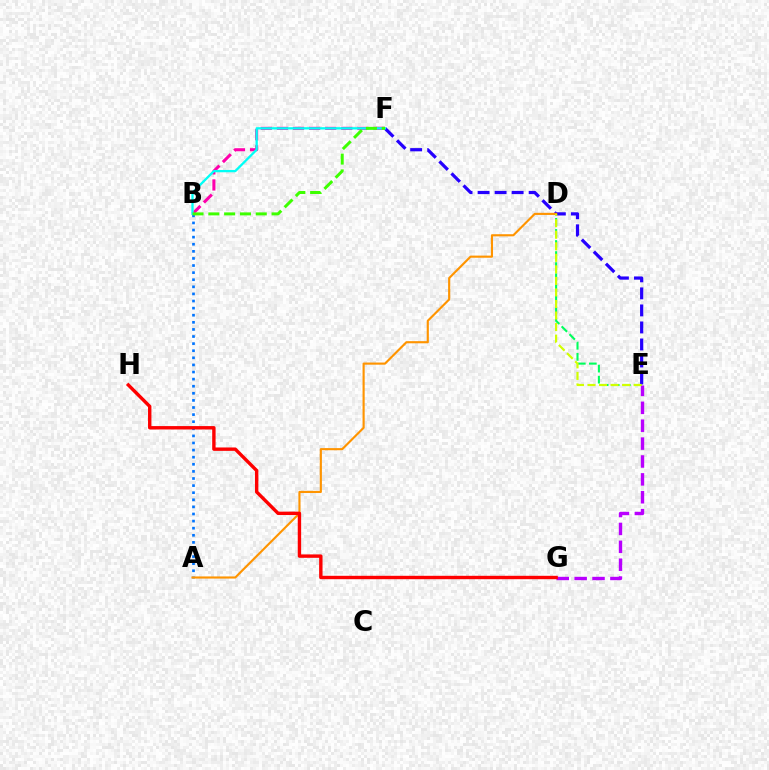{('D', 'E'): [{'color': '#00ff5c', 'line_style': 'dashed', 'thickness': 1.5}, {'color': '#d1ff00', 'line_style': 'dashed', 'thickness': 1.57}], ('A', 'B'): [{'color': '#0074ff', 'line_style': 'dotted', 'thickness': 1.93}], ('E', 'G'): [{'color': '#b900ff', 'line_style': 'dashed', 'thickness': 2.43}], ('E', 'F'): [{'color': '#2500ff', 'line_style': 'dashed', 'thickness': 2.31}], ('A', 'D'): [{'color': '#ff9400', 'line_style': 'solid', 'thickness': 1.54}], ('B', 'F'): [{'color': '#ff00ac', 'line_style': 'dashed', 'thickness': 2.19}, {'color': '#00fff6', 'line_style': 'solid', 'thickness': 1.66}, {'color': '#3dff00', 'line_style': 'dashed', 'thickness': 2.15}], ('G', 'H'): [{'color': '#ff0000', 'line_style': 'solid', 'thickness': 2.44}]}